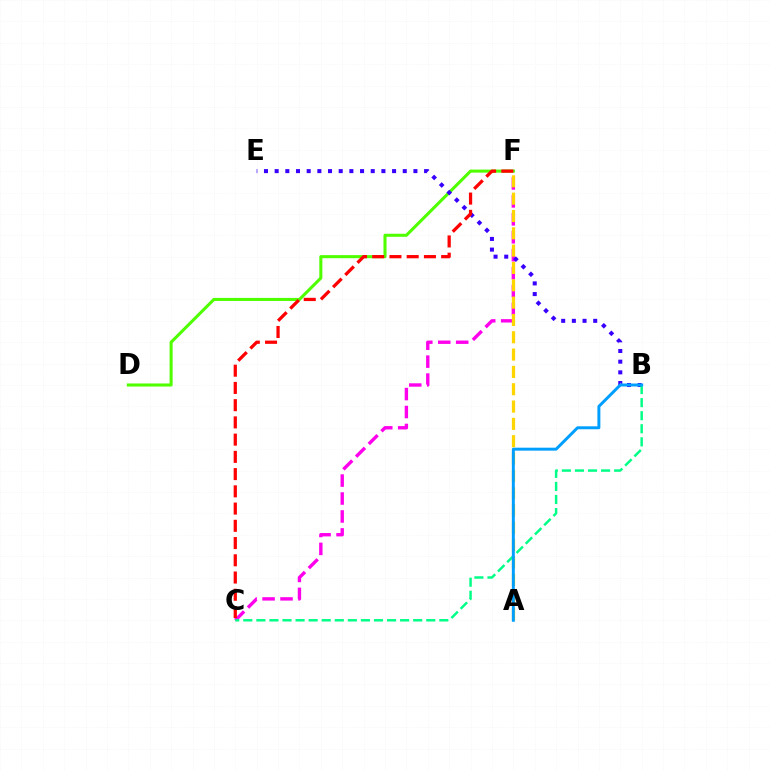{('C', 'F'): [{'color': '#ff00ed', 'line_style': 'dashed', 'thickness': 2.44}, {'color': '#ff0000', 'line_style': 'dashed', 'thickness': 2.34}], ('D', 'F'): [{'color': '#4fff00', 'line_style': 'solid', 'thickness': 2.2}], ('A', 'F'): [{'color': '#ffd500', 'line_style': 'dashed', 'thickness': 2.35}], ('B', 'E'): [{'color': '#3700ff', 'line_style': 'dotted', 'thickness': 2.9}], ('B', 'C'): [{'color': '#00ff86', 'line_style': 'dashed', 'thickness': 1.78}], ('A', 'B'): [{'color': '#009eff', 'line_style': 'solid', 'thickness': 2.13}]}